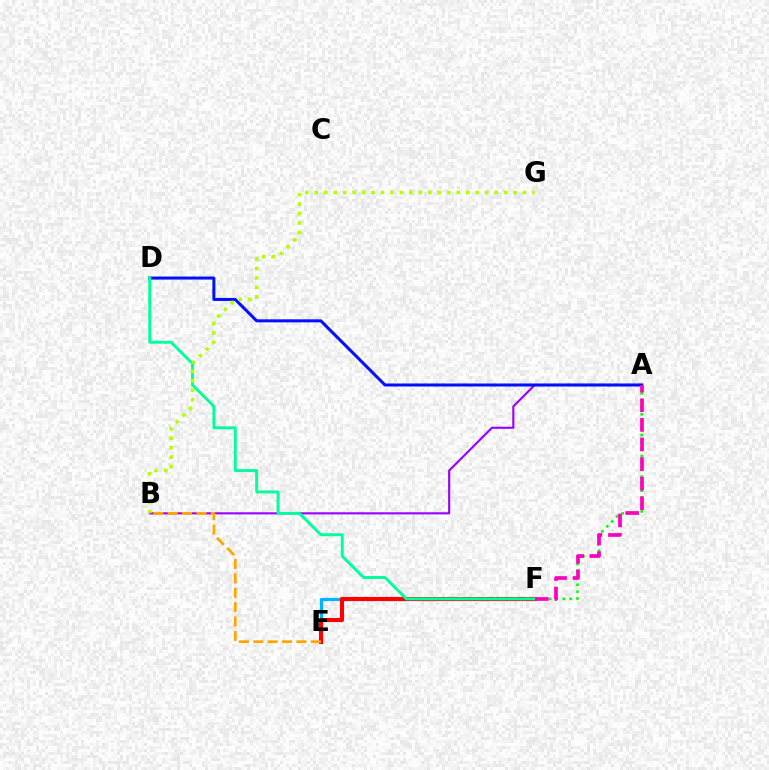{('E', 'F'): [{'color': '#00b5ff', 'line_style': 'solid', 'thickness': 2.3}, {'color': '#ff0000', 'line_style': 'solid', 'thickness': 2.94}], ('A', 'B'): [{'color': '#9b00ff', 'line_style': 'solid', 'thickness': 1.52}], ('A', 'F'): [{'color': '#08ff00', 'line_style': 'dotted', 'thickness': 1.89}, {'color': '#ff00bd', 'line_style': 'dashed', 'thickness': 2.66}], ('A', 'D'): [{'color': '#0010ff', 'line_style': 'solid', 'thickness': 2.18}], ('D', 'F'): [{'color': '#00ff9d', 'line_style': 'solid', 'thickness': 2.1}], ('B', 'E'): [{'color': '#ffa500', 'line_style': 'dashed', 'thickness': 1.95}], ('B', 'G'): [{'color': '#b3ff00', 'line_style': 'dotted', 'thickness': 2.57}]}